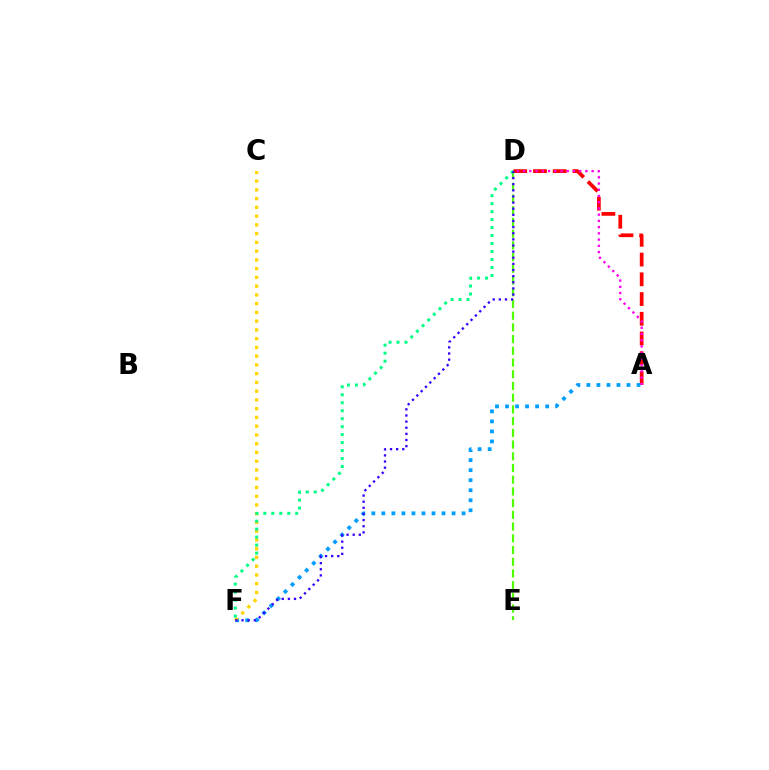{('A', 'D'): [{'color': '#ff0000', 'line_style': 'dashed', 'thickness': 2.68}, {'color': '#ff00ed', 'line_style': 'dotted', 'thickness': 1.69}], ('A', 'F'): [{'color': '#009eff', 'line_style': 'dotted', 'thickness': 2.72}], ('D', 'E'): [{'color': '#4fff00', 'line_style': 'dashed', 'thickness': 1.59}], ('C', 'F'): [{'color': '#ffd500', 'line_style': 'dotted', 'thickness': 2.38}], ('D', 'F'): [{'color': '#00ff86', 'line_style': 'dotted', 'thickness': 2.17}, {'color': '#3700ff', 'line_style': 'dotted', 'thickness': 1.67}]}